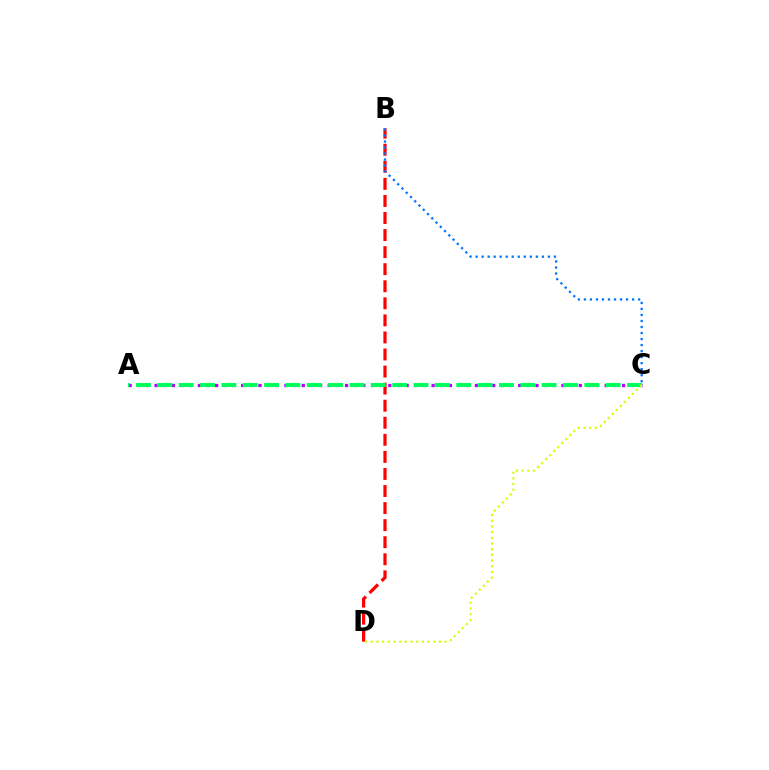{('B', 'D'): [{'color': '#ff0000', 'line_style': 'dashed', 'thickness': 2.32}], ('A', 'C'): [{'color': '#b900ff', 'line_style': 'dotted', 'thickness': 2.35}, {'color': '#00ff5c', 'line_style': 'dashed', 'thickness': 2.9}], ('B', 'C'): [{'color': '#0074ff', 'line_style': 'dotted', 'thickness': 1.64}], ('C', 'D'): [{'color': '#d1ff00', 'line_style': 'dotted', 'thickness': 1.54}]}